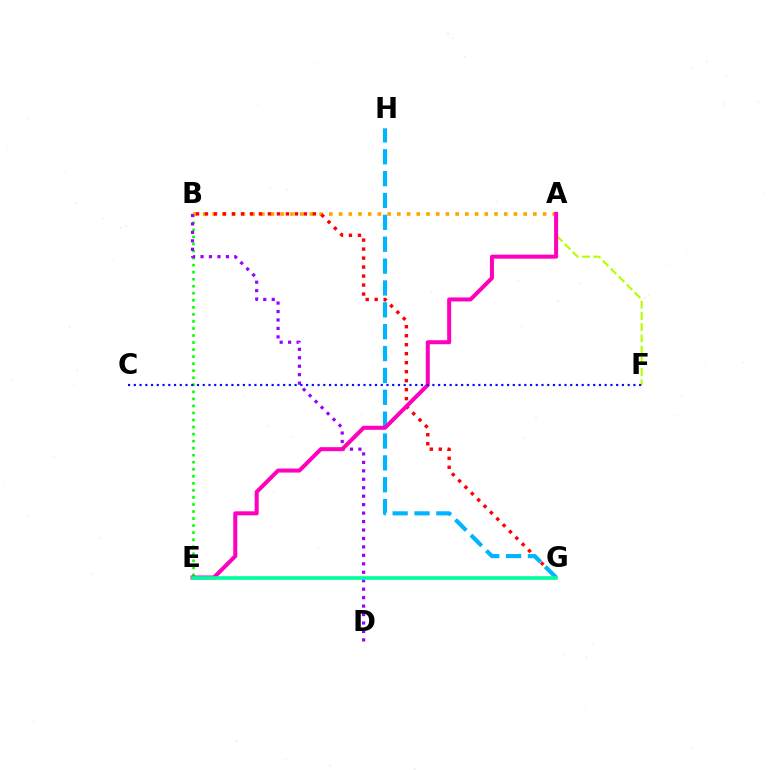{('B', 'E'): [{'color': '#08ff00', 'line_style': 'dotted', 'thickness': 1.91}], ('A', 'B'): [{'color': '#ffa500', 'line_style': 'dotted', 'thickness': 2.64}], ('B', 'G'): [{'color': '#ff0000', 'line_style': 'dotted', 'thickness': 2.44}], ('B', 'D'): [{'color': '#9b00ff', 'line_style': 'dotted', 'thickness': 2.3}], ('A', 'F'): [{'color': '#b3ff00', 'line_style': 'dashed', 'thickness': 1.53}], ('G', 'H'): [{'color': '#00b5ff', 'line_style': 'dashed', 'thickness': 2.97}], ('A', 'E'): [{'color': '#ff00bd', 'line_style': 'solid', 'thickness': 2.89}], ('E', 'G'): [{'color': '#00ff9d', 'line_style': 'solid', 'thickness': 2.62}], ('C', 'F'): [{'color': '#0010ff', 'line_style': 'dotted', 'thickness': 1.56}]}